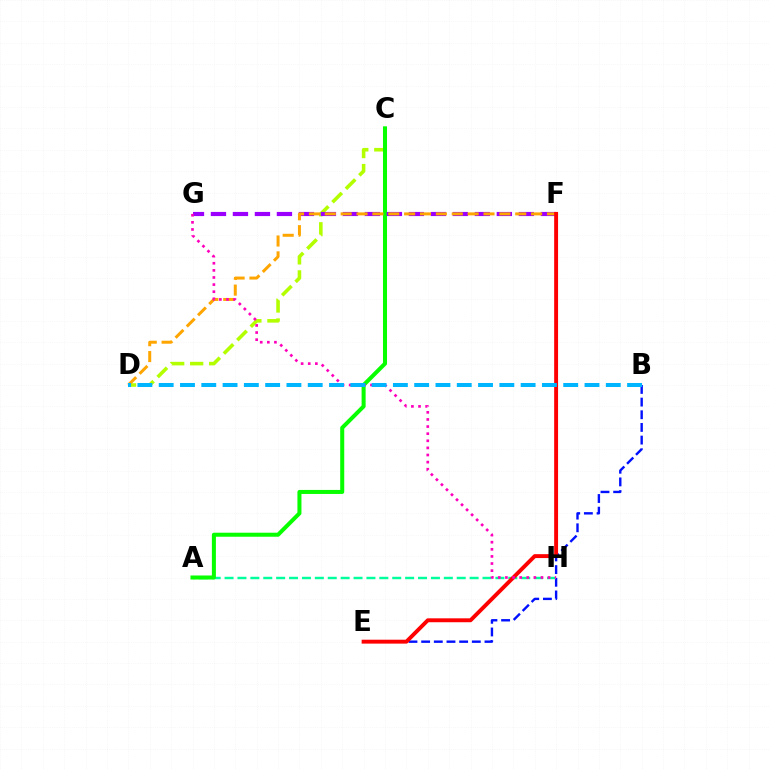{('C', 'D'): [{'color': '#b3ff00', 'line_style': 'dashed', 'thickness': 2.58}], ('B', 'E'): [{'color': '#0010ff', 'line_style': 'dashed', 'thickness': 1.72}], ('A', 'H'): [{'color': '#00ff9d', 'line_style': 'dashed', 'thickness': 1.75}], ('A', 'C'): [{'color': '#08ff00', 'line_style': 'solid', 'thickness': 2.9}], ('F', 'G'): [{'color': '#9b00ff', 'line_style': 'dashed', 'thickness': 2.99}], ('D', 'F'): [{'color': '#ffa500', 'line_style': 'dashed', 'thickness': 2.16}], ('E', 'F'): [{'color': '#ff0000', 'line_style': 'solid', 'thickness': 2.82}], ('G', 'H'): [{'color': '#ff00bd', 'line_style': 'dotted', 'thickness': 1.93}], ('B', 'D'): [{'color': '#00b5ff', 'line_style': 'dashed', 'thickness': 2.89}]}